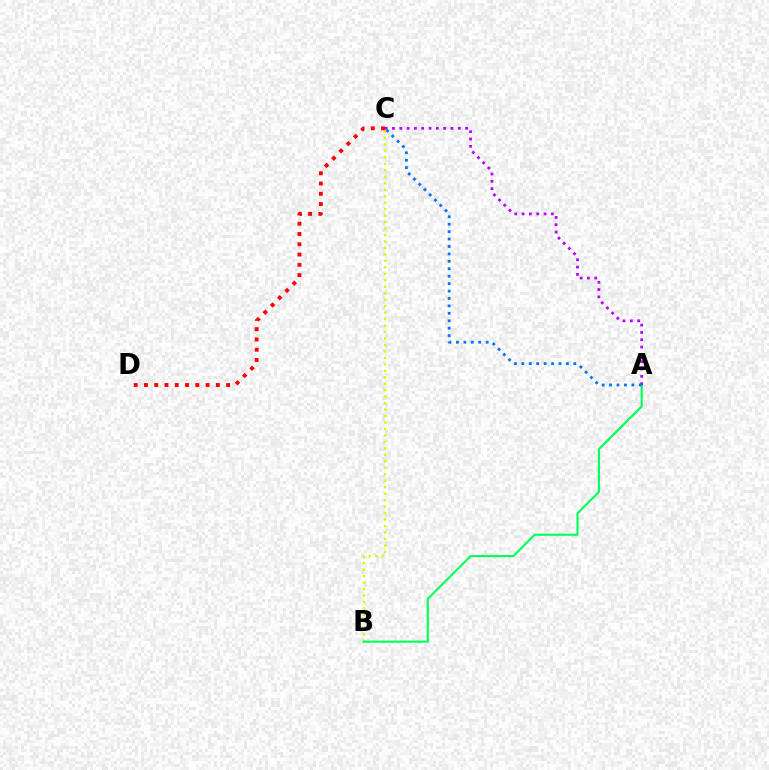{('B', 'C'): [{'color': '#d1ff00', 'line_style': 'dotted', 'thickness': 1.76}], ('C', 'D'): [{'color': '#ff0000', 'line_style': 'dotted', 'thickness': 2.79}], ('A', 'B'): [{'color': '#00ff5c', 'line_style': 'solid', 'thickness': 1.53}], ('A', 'C'): [{'color': '#b900ff', 'line_style': 'dotted', 'thickness': 1.99}, {'color': '#0074ff', 'line_style': 'dotted', 'thickness': 2.02}]}